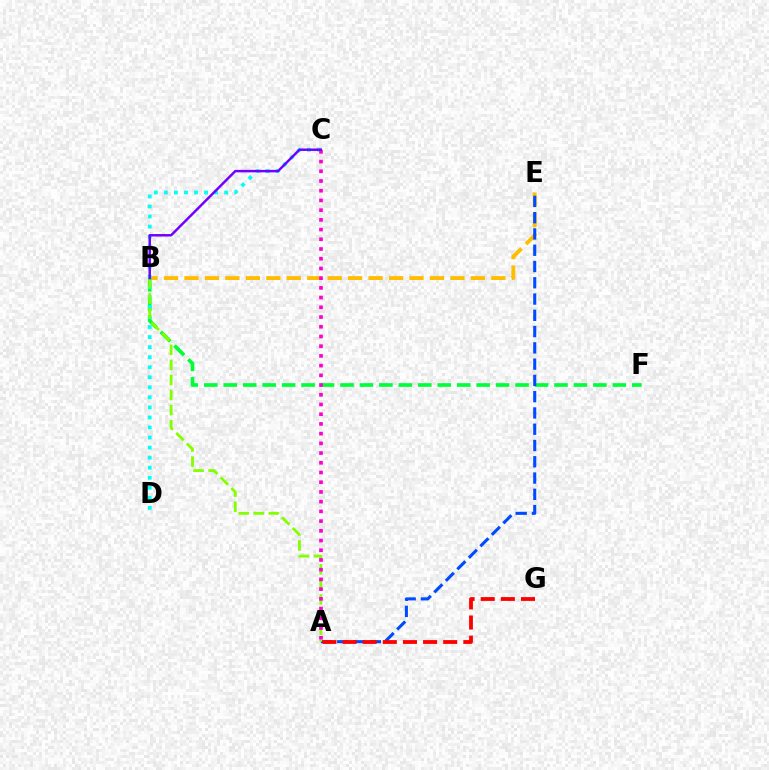{('B', 'E'): [{'color': '#ffbd00', 'line_style': 'dashed', 'thickness': 2.78}], ('B', 'F'): [{'color': '#00ff39', 'line_style': 'dashed', 'thickness': 2.64}], ('C', 'D'): [{'color': '#00fff6', 'line_style': 'dotted', 'thickness': 2.73}], ('A', 'E'): [{'color': '#004bff', 'line_style': 'dashed', 'thickness': 2.21}], ('A', 'B'): [{'color': '#84ff00', 'line_style': 'dashed', 'thickness': 2.05}], ('A', 'G'): [{'color': '#ff0000', 'line_style': 'dashed', 'thickness': 2.73}], ('A', 'C'): [{'color': '#ff00cf', 'line_style': 'dotted', 'thickness': 2.64}], ('B', 'C'): [{'color': '#7200ff', 'line_style': 'solid', 'thickness': 1.78}]}